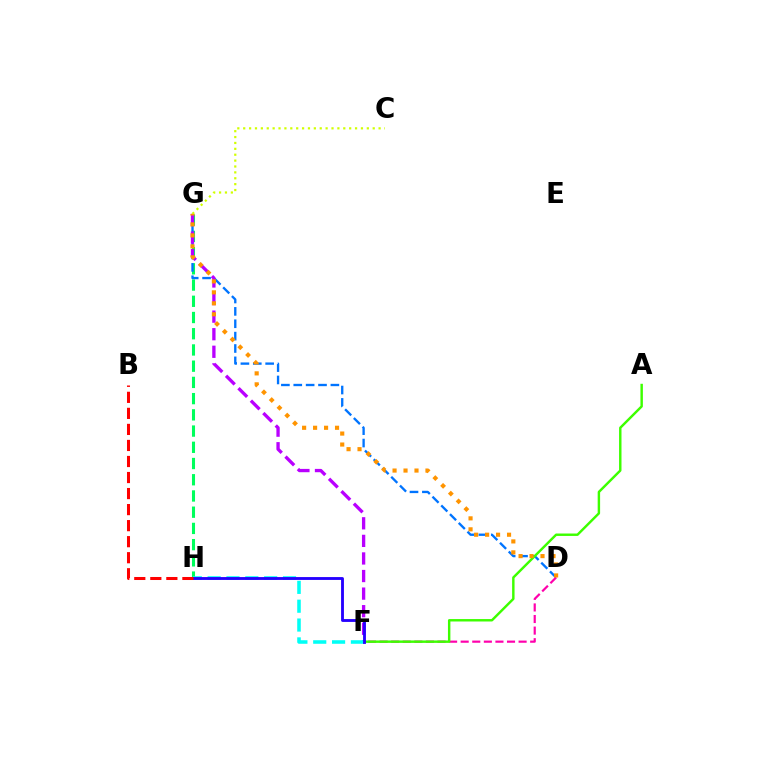{('G', 'H'): [{'color': '#00ff5c', 'line_style': 'dashed', 'thickness': 2.2}], ('D', 'G'): [{'color': '#0074ff', 'line_style': 'dashed', 'thickness': 1.68}, {'color': '#ff9400', 'line_style': 'dotted', 'thickness': 2.98}], ('D', 'F'): [{'color': '#ff00ac', 'line_style': 'dashed', 'thickness': 1.57}], ('A', 'F'): [{'color': '#3dff00', 'line_style': 'solid', 'thickness': 1.75}], ('F', 'G'): [{'color': '#b900ff', 'line_style': 'dashed', 'thickness': 2.39}], ('C', 'G'): [{'color': '#d1ff00', 'line_style': 'dotted', 'thickness': 1.6}], ('F', 'H'): [{'color': '#00fff6', 'line_style': 'dashed', 'thickness': 2.56}, {'color': '#2500ff', 'line_style': 'solid', 'thickness': 2.05}], ('B', 'H'): [{'color': '#ff0000', 'line_style': 'dashed', 'thickness': 2.18}]}